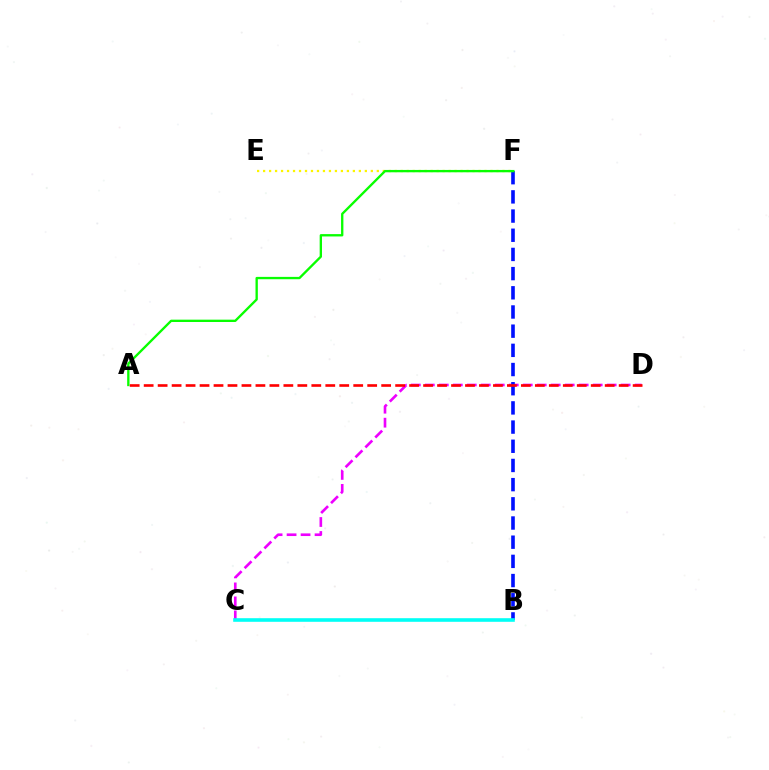{('E', 'F'): [{'color': '#fcf500', 'line_style': 'dotted', 'thickness': 1.63}], ('C', 'D'): [{'color': '#ee00ff', 'line_style': 'dashed', 'thickness': 1.9}], ('B', 'F'): [{'color': '#0010ff', 'line_style': 'dashed', 'thickness': 2.61}], ('A', 'F'): [{'color': '#08ff00', 'line_style': 'solid', 'thickness': 1.68}], ('A', 'D'): [{'color': '#ff0000', 'line_style': 'dashed', 'thickness': 1.9}], ('B', 'C'): [{'color': '#00fff6', 'line_style': 'solid', 'thickness': 2.6}]}